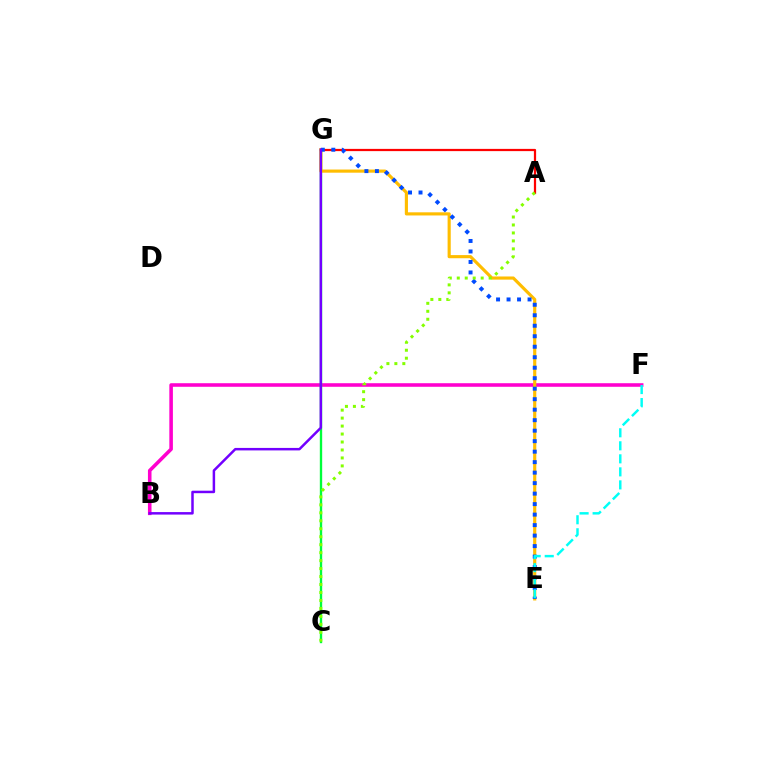{('B', 'F'): [{'color': '#ff00cf', 'line_style': 'solid', 'thickness': 2.57}], ('C', 'G'): [{'color': '#00ff39', 'line_style': 'solid', 'thickness': 1.7}], ('E', 'G'): [{'color': '#ffbd00', 'line_style': 'solid', 'thickness': 2.27}, {'color': '#004bff', 'line_style': 'dotted', 'thickness': 2.85}], ('A', 'G'): [{'color': '#ff0000', 'line_style': 'solid', 'thickness': 1.61}], ('E', 'F'): [{'color': '#00fff6', 'line_style': 'dashed', 'thickness': 1.77}], ('A', 'C'): [{'color': '#84ff00', 'line_style': 'dotted', 'thickness': 2.16}], ('B', 'G'): [{'color': '#7200ff', 'line_style': 'solid', 'thickness': 1.79}]}